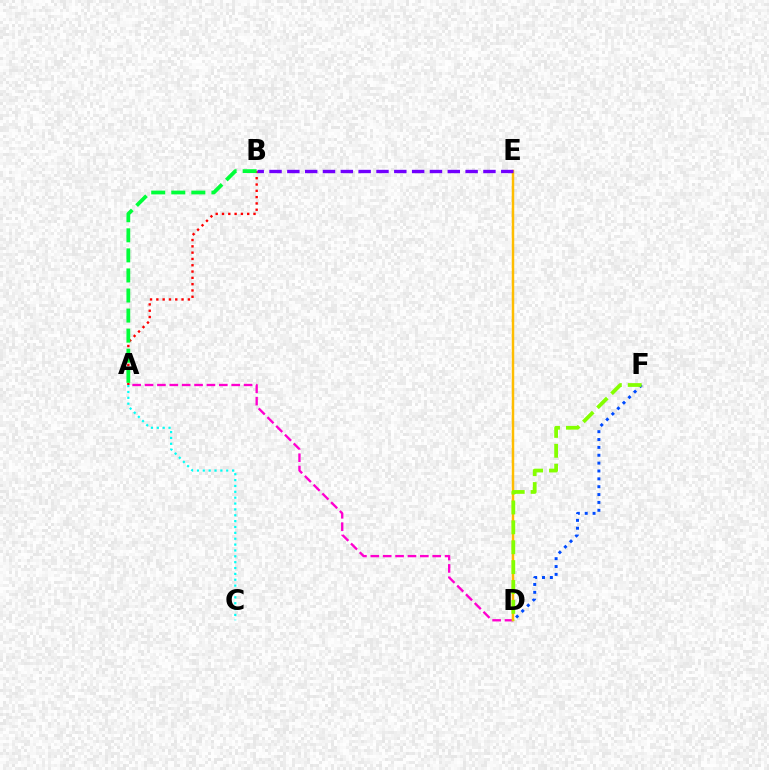{('A', 'D'): [{'color': '#ff00cf', 'line_style': 'dashed', 'thickness': 1.68}], ('D', 'E'): [{'color': '#ffbd00', 'line_style': 'solid', 'thickness': 1.78}], ('A', 'B'): [{'color': '#ff0000', 'line_style': 'dotted', 'thickness': 1.71}, {'color': '#00ff39', 'line_style': 'dashed', 'thickness': 2.73}], ('B', 'E'): [{'color': '#7200ff', 'line_style': 'dashed', 'thickness': 2.42}], ('D', 'F'): [{'color': '#004bff', 'line_style': 'dotted', 'thickness': 2.14}, {'color': '#84ff00', 'line_style': 'dashed', 'thickness': 2.7}], ('A', 'C'): [{'color': '#00fff6', 'line_style': 'dotted', 'thickness': 1.59}]}